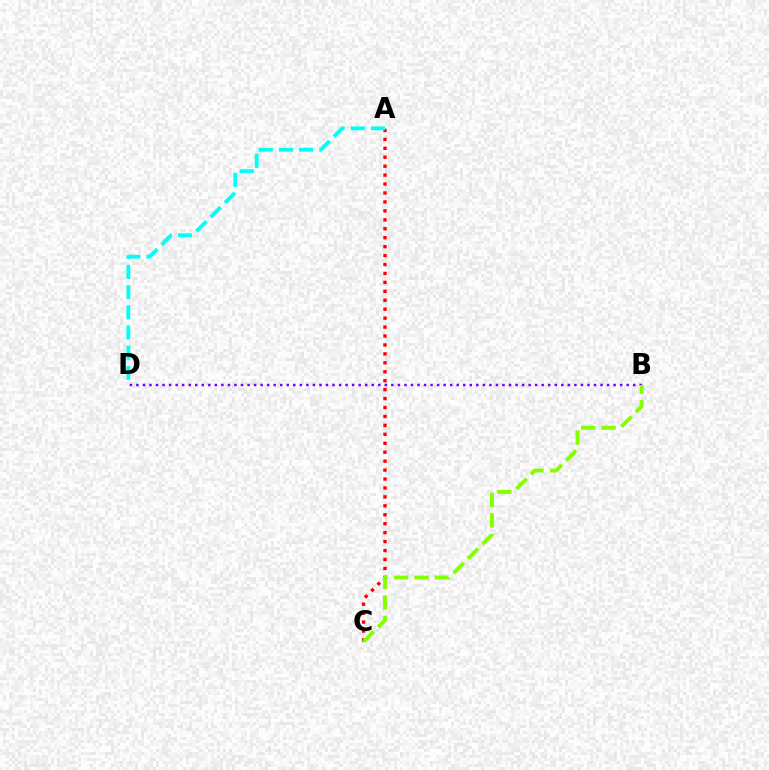{('B', 'D'): [{'color': '#7200ff', 'line_style': 'dotted', 'thickness': 1.78}], ('A', 'C'): [{'color': '#ff0000', 'line_style': 'dotted', 'thickness': 2.43}], ('A', 'D'): [{'color': '#00fff6', 'line_style': 'dashed', 'thickness': 2.74}], ('B', 'C'): [{'color': '#84ff00', 'line_style': 'dashed', 'thickness': 2.78}]}